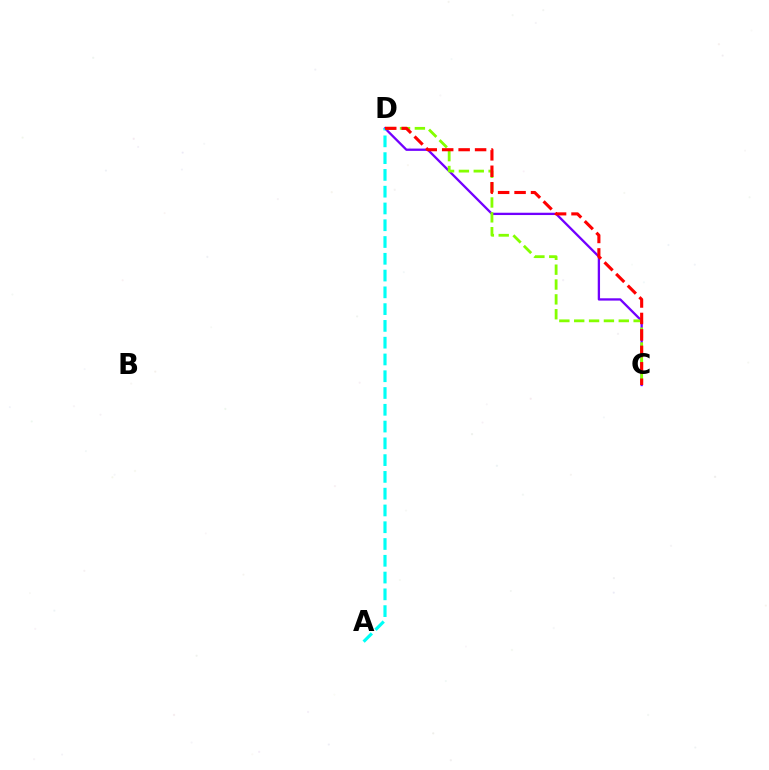{('C', 'D'): [{'color': '#7200ff', 'line_style': 'solid', 'thickness': 1.66}, {'color': '#84ff00', 'line_style': 'dashed', 'thickness': 2.02}, {'color': '#ff0000', 'line_style': 'dashed', 'thickness': 2.23}], ('A', 'D'): [{'color': '#00fff6', 'line_style': 'dashed', 'thickness': 2.28}]}